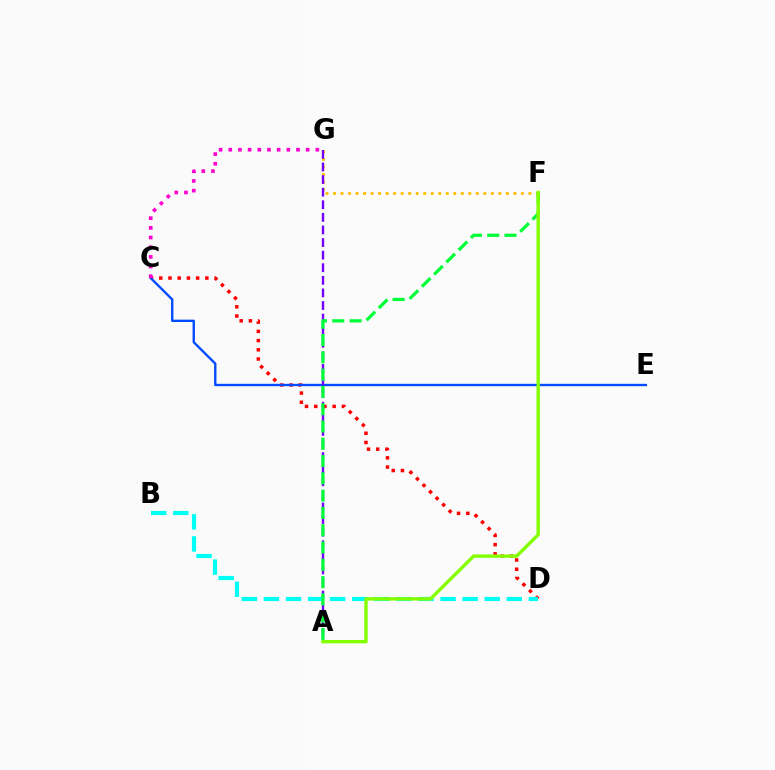{('C', 'D'): [{'color': '#ff0000', 'line_style': 'dotted', 'thickness': 2.51}], ('F', 'G'): [{'color': '#ffbd00', 'line_style': 'dotted', 'thickness': 2.04}], ('C', 'E'): [{'color': '#004bff', 'line_style': 'solid', 'thickness': 1.7}], ('A', 'G'): [{'color': '#7200ff', 'line_style': 'dashed', 'thickness': 1.71}], ('B', 'D'): [{'color': '#00fff6', 'line_style': 'dashed', 'thickness': 3.0}], ('A', 'F'): [{'color': '#00ff39', 'line_style': 'dashed', 'thickness': 2.35}, {'color': '#84ff00', 'line_style': 'solid', 'thickness': 2.43}], ('C', 'G'): [{'color': '#ff00cf', 'line_style': 'dotted', 'thickness': 2.63}]}